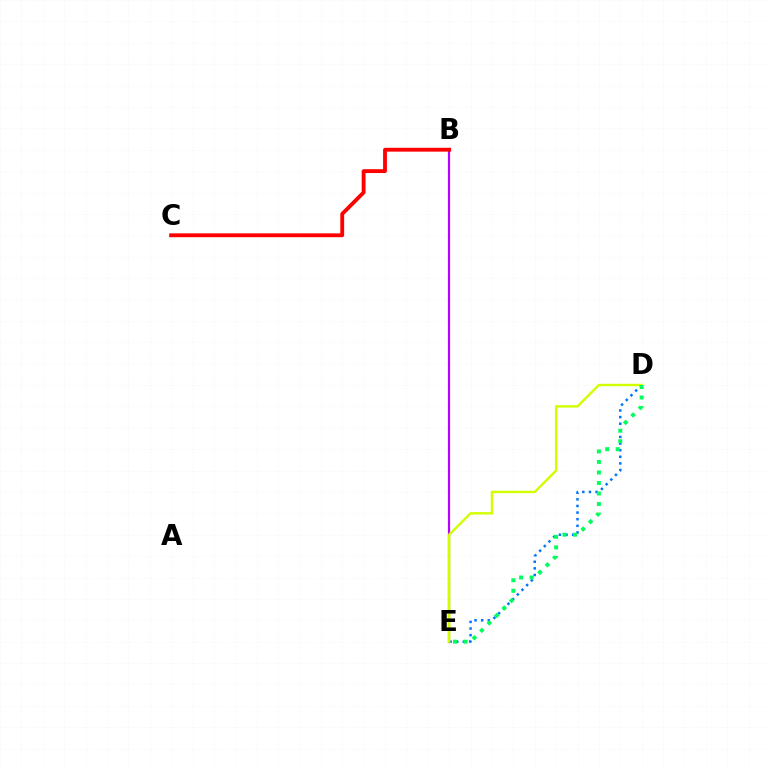{('D', 'E'): [{'color': '#0074ff', 'line_style': 'dotted', 'thickness': 1.8}, {'color': '#d1ff00', 'line_style': 'solid', 'thickness': 1.73}, {'color': '#00ff5c', 'line_style': 'dotted', 'thickness': 2.86}], ('B', 'E'): [{'color': '#b900ff', 'line_style': 'solid', 'thickness': 1.58}], ('B', 'C'): [{'color': '#ff0000', 'line_style': 'solid', 'thickness': 2.76}]}